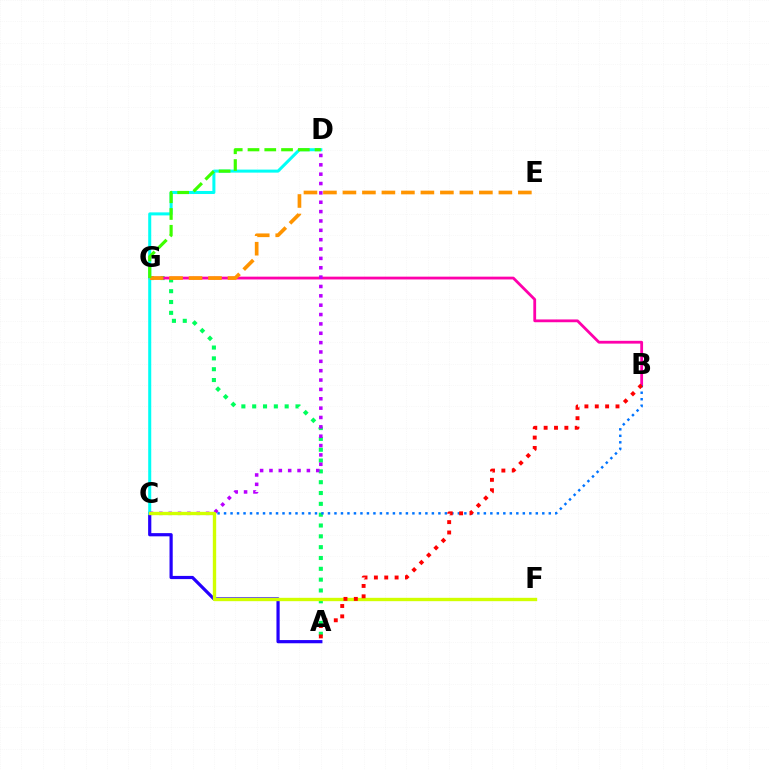{('A', 'C'): [{'color': '#2500ff', 'line_style': 'solid', 'thickness': 2.3}], ('A', 'G'): [{'color': '#00ff5c', 'line_style': 'dotted', 'thickness': 2.94}], ('B', 'G'): [{'color': '#ff00ac', 'line_style': 'solid', 'thickness': 2.01}], ('C', 'D'): [{'color': '#00fff6', 'line_style': 'solid', 'thickness': 2.18}, {'color': '#b900ff', 'line_style': 'dotted', 'thickness': 2.54}], ('B', 'C'): [{'color': '#0074ff', 'line_style': 'dotted', 'thickness': 1.76}], ('E', 'G'): [{'color': '#ff9400', 'line_style': 'dashed', 'thickness': 2.65}], ('D', 'G'): [{'color': '#3dff00', 'line_style': 'dashed', 'thickness': 2.28}], ('C', 'F'): [{'color': '#d1ff00', 'line_style': 'solid', 'thickness': 2.41}], ('A', 'B'): [{'color': '#ff0000', 'line_style': 'dotted', 'thickness': 2.81}]}